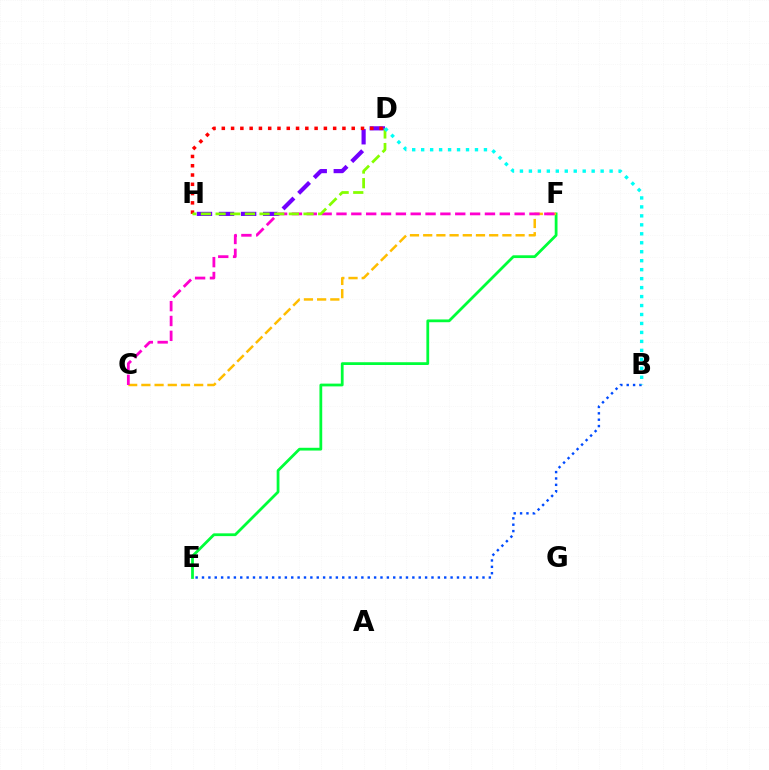{('D', 'H'): [{'color': '#7200ff', 'line_style': 'dashed', 'thickness': 3.0}, {'color': '#ff0000', 'line_style': 'dotted', 'thickness': 2.52}, {'color': '#84ff00', 'line_style': 'dashed', 'thickness': 1.99}], ('B', 'E'): [{'color': '#004bff', 'line_style': 'dotted', 'thickness': 1.73}], ('E', 'F'): [{'color': '#00ff39', 'line_style': 'solid', 'thickness': 2.0}], ('C', 'F'): [{'color': '#ffbd00', 'line_style': 'dashed', 'thickness': 1.79}, {'color': '#ff00cf', 'line_style': 'dashed', 'thickness': 2.02}], ('B', 'D'): [{'color': '#00fff6', 'line_style': 'dotted', 'thickness': 2.44}]}